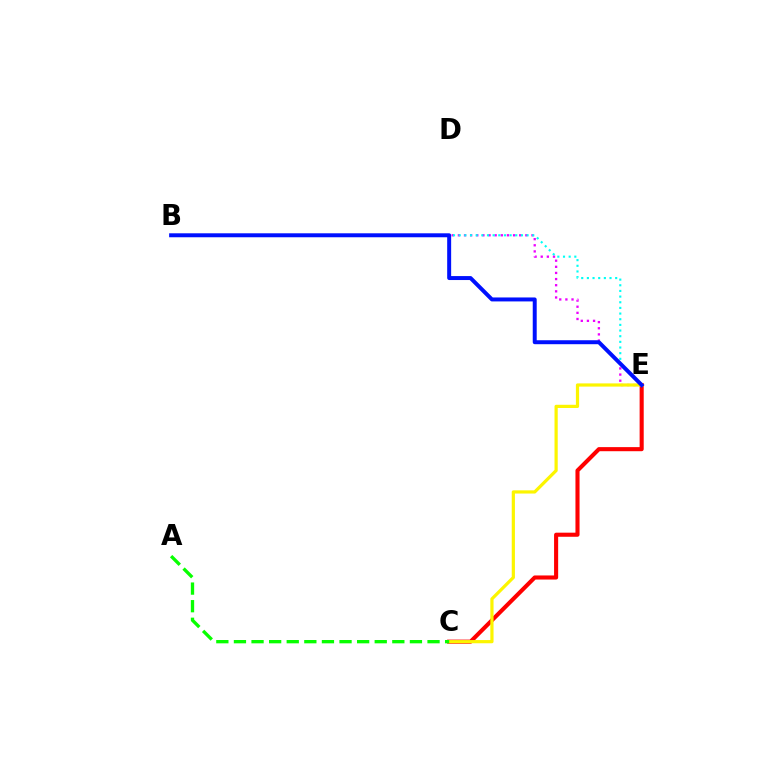{('C', 'E'): [{'color': '#ff0000', 'line_style': 'solid', 'thickness': 2.95}, {'color': '#fcf500', 'line_style': 'solid', 'thickness': 2.31}], ('B', 'E'): [{'color': '#ee00ff', 'line_style': 'dotted', 'thickness': 1.67}, {'color': '#00fff6', 'line_style': 'dotted', 'thickness': 1.54}, {'color': '#0010ff', 'line_style': 'solid', 'thickness': 2.85}], ('A', 'C'): [{'color': '#08ff00', 'line_style': 'dashed', 'thickness': 2.39}]}